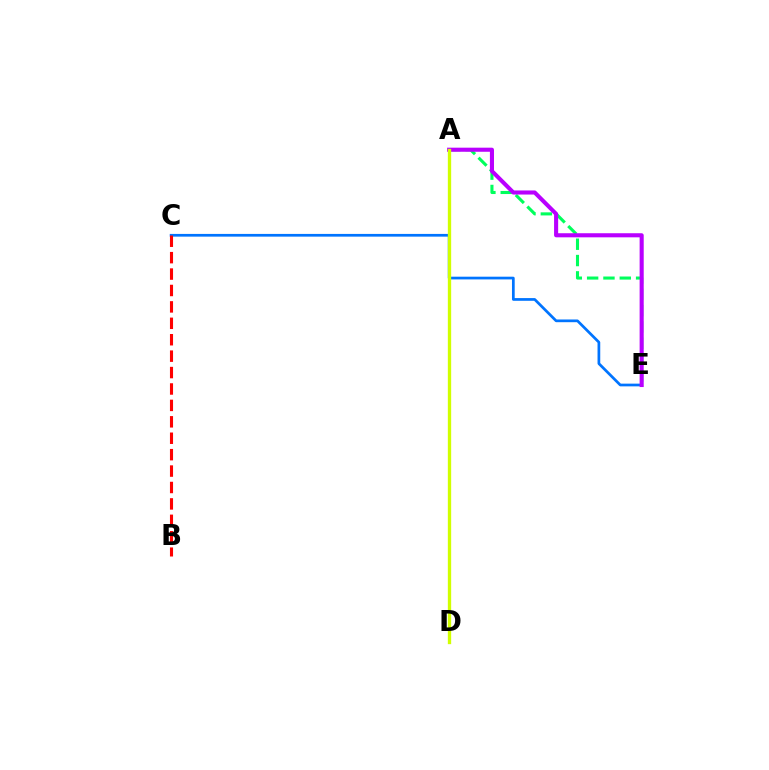{('A', 'E'): [{'color': '#00ff5c', 'line_style': 'dashed', 'thickness': 2.22}, {'color': '#b900ff', 'line_style': 'solid', 'thickness': 2.94}], ('C', 'E'): [{'color': '#0074ff', 'line_style': 'solid', 'thickness': 1.96}], ('B', 'C'): [{'color': '#ff0000', 'line_style': 'dashed', 'thickness': 2.23}], ('A', 'D'): [{'color': '#d1ff00', 'line_style': 'solid', 'thickness': 2.4}]}